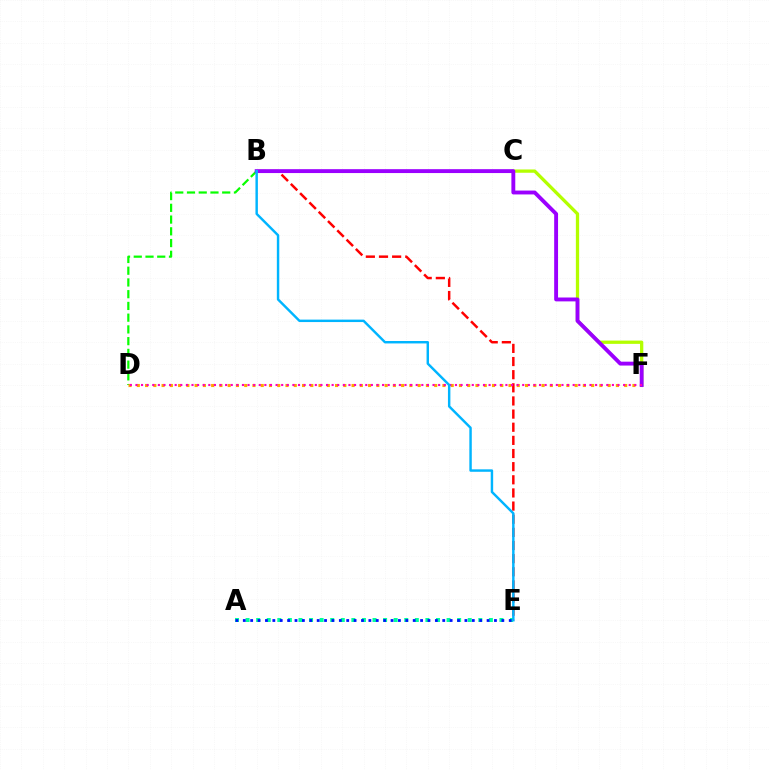{('B', 'E'): [{'color': '#ff0000', 'line_style': 'dashed', 'thickness': 1.79}, {'color': '#00b5ff', 'line_style': 'solid', 'thickness': 1.76}], ('B', 'D'): [{'color': '#08ff00', 'line_style': 'dashed', 'thickness': 1.59}], ('A', 'E'): [{'color': '#00ff9d', 'line_style': 'dotted', 'thickness': 2.87}, {'color': '#0010ff', 'line_style': 'dotted', 'thickness': 2.01}], ('D', 'F'): [{'color': '#ffa500', 'line_style': 'dotted', 'thickness': 2.24}, {'color': '#ff00bd', 'line_style': 'dotted', 'thickness': 1.52}], ('C', 'F'): [{'color': '#b3ff00', 'line_style': 'solid', 'thickness': 2.36}], ('B', 'F'): [{'color': '#9b00ff', 'line_style': 'solid', 'thickness': 2.79}]}